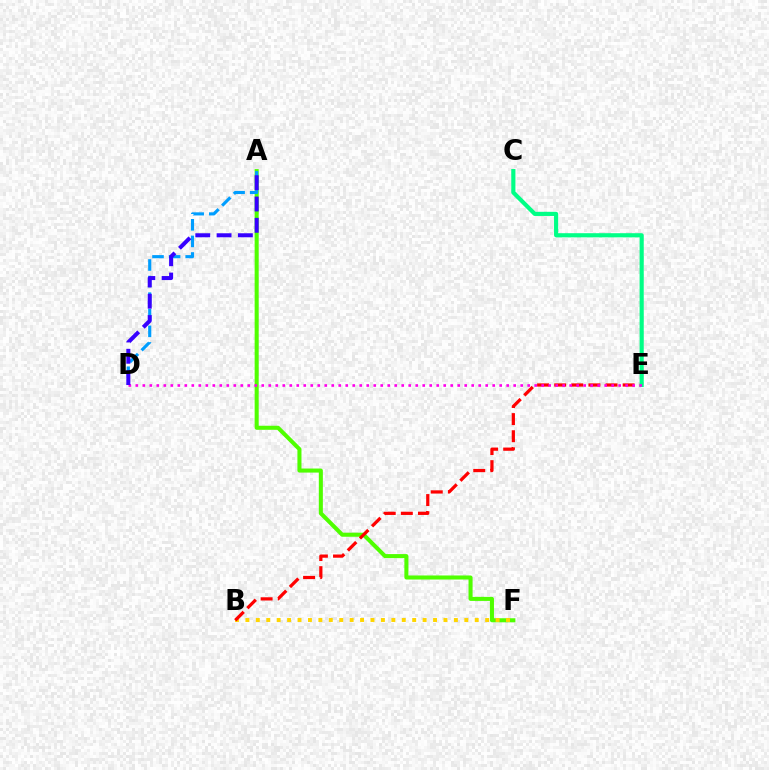{('A', 'F'): [{'color': '#4fff00', 'line_style': 'solid', 'thickness': 2.92}], ('B', 'F'): [{'color': '#ffd500', 'line_style': 'dotted', 'thickness': 2.83}], ('B', 'E'): [{'color': '#ff0000', 'line_style': 'dashed', 'thickness': 2.32}], ('C', 'E'): [{'color': '#00ff86', 'line_style': 'solid', 'thickness': 2.99}], ('A', 'D'): [{'color': '#009eff', 'line_style': 'dashed', 'thickness': 2.25}, {'color': '#3700ff', 'line_style': 'dashed', 'thickness': 2.89}], ('D', 'E'): [{'color': '#ff00ed', 'line_style': 'dotted', 'thickness': 1.9}]}